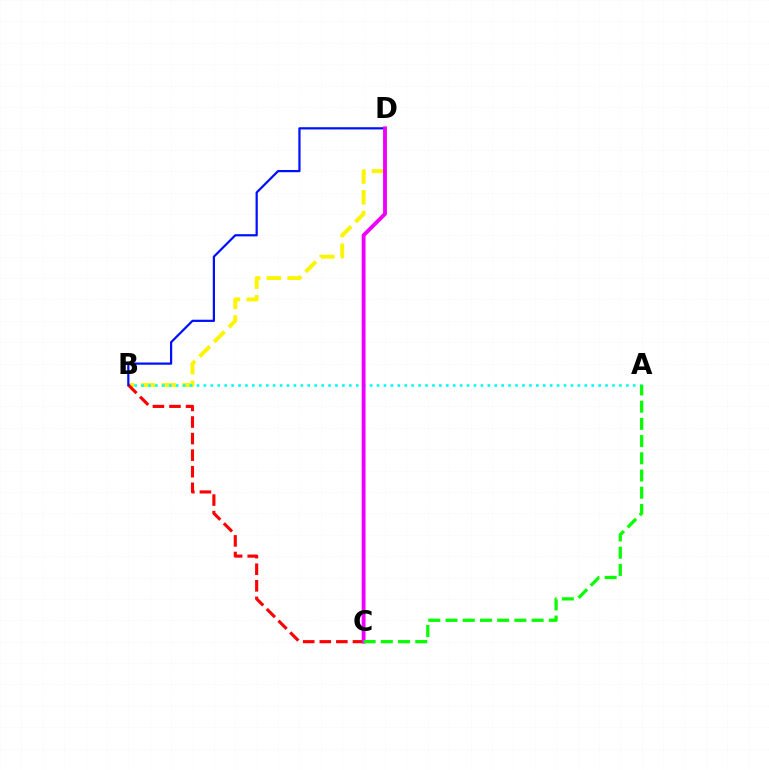{('B', 'D'): [{'color': '#fcf500', 'line_style': 'dashed', 'thickness': 2.82}, {'color': '#0010ff', 'line_style': 'solid', 'thickness': 1.6}], ('A', 'B'): [{'color': '#00fff6', 'line_style': 'dotted', 'thickness': 1.88}], ('B', 'C'): [{'color': '#ff0000', 'line_style': 'dashed', 'thickness': 2.25}], ('C', 'D'): [{'color': '#ee00ff', 'line_style': 'solid', 'thickness': 2.78}], ('A', 'C'): [{'color': '#08ff00', 'line_style': 'dashed', 'thickness': 2.34}]}